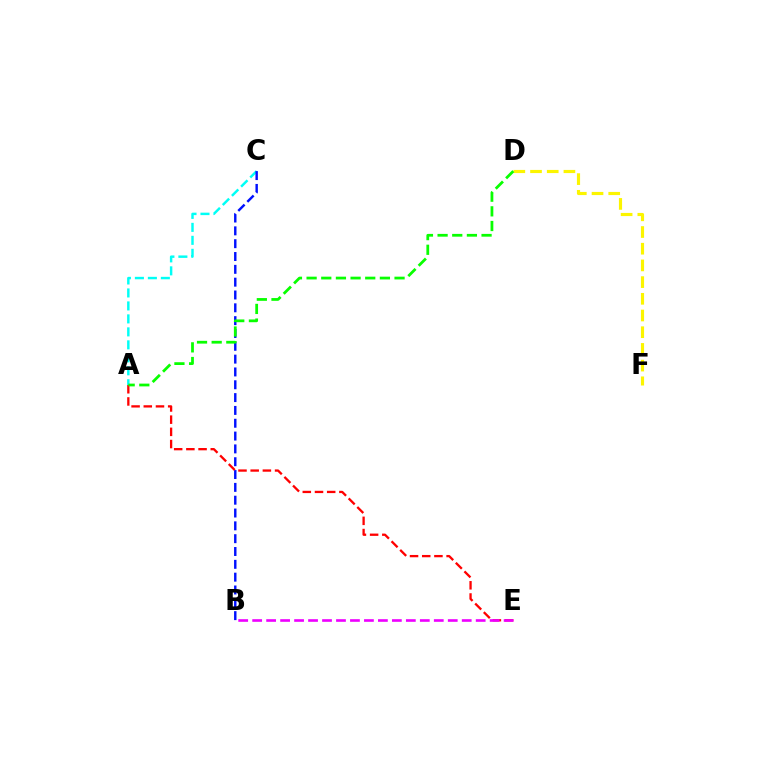{('A', 'C'): [{'color': '#00fff6', 'line_style': 'dashed', 'thickness': 1.76}], ('B', 'C'): [{'color': '#0010ff', 'line_style': 'dashed', 'thickness': 1.74}], ('A', 'E'): [{'color': '#ff0000', 'line_style': 'dashed', 'thickness': 1.66}], ('B', 'E'): [{'color': '#ee00ff', 'line_style': 'dashed', 'thickness': 1.9}], ('D', 'F'): [{'color': '#fcf500', 'line_style': 'dashed', 'thickness': 2.27}], ('A', 'D'): [{'color': '#08ff00', 'line_style': 'dashed', 'thickness': 1.99}]}